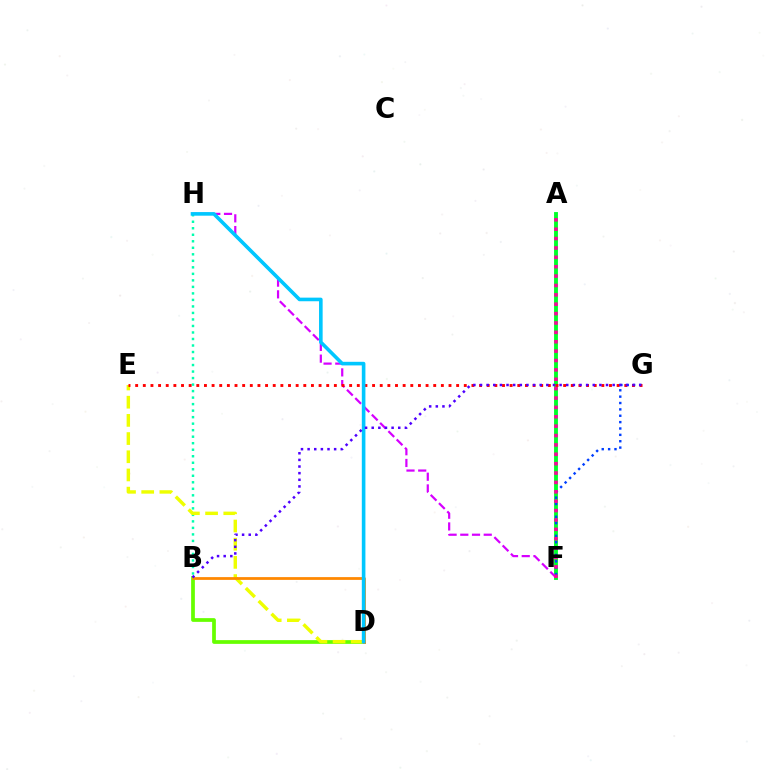{('B', 'H'): [{'color': '#00ffaf', 'line_style': 'dotted', 'thickness': 1.77}], ('B', 'D'): [{'color': '#66ff00', 'line_style': 'solid', 'thickness': 2.69}, {'color': '#ff8800', 'line_style': 'solid', 'thickness': 1.99}], ('D', 'E'): [{'color': '#eeff00', 'line_style': 'dashed', 'thickness': 2.47}], ('A', 'F'): [{'color': '#00ff27', 'line_style': 'solid', 'thickness': 2.78}, {'color': '#ff00a0', 'line_style': 'dotted', 'thickness': 2.55}], ('F', 'G'): [{'color': '#003fff', 'line_style': 'dotted', 'thickness': 1.73}], ('F', 'H'): [{'color': '#d600ff', 'line_style': 'dashed', 'thickness': 1.59}], ('E', 'G'): [{'color': '#ff0000', 'line_style': 'dotted', 'thickness': 2.08}], ('D', 'H'): [{'color': '#00c7ff', 'line_style': 'solid', 'thickness': 2.6}], ('B', 'G'): [{'color': '#4f00ff', 'line_style': 'dotted', 'thickness': 1.8}]}